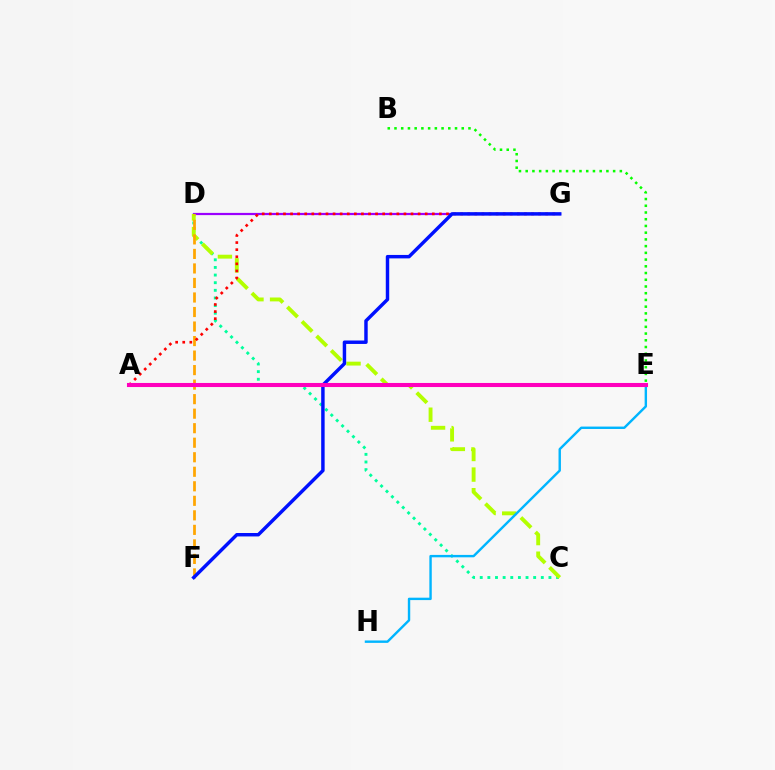{('C', 'D'): [{'color': '#00ff9d', 'line_style': 'dotted', 'thickness': 2.07}, {'color': '#b3ff00', 'line_style': 'dashed', 'thickness': 2.8}], ('D', 'G'): [{'color': '#9b00ff', 'line_style': 'solid', 'thickness': 1.59}], ('B', 'E'): [{'color': '#08ff00', 'line_style': 'dotted', 'thickness': 1.83}], ('D', 'F'): [{'color': '#ffa500', 'line_style': 'dashed', 'thickness': 1.97}], ('E', 'H'): [{'color': '#00b5ff', 'line_style': 'solid', 'thickness': 1.73}], ('A', 'G'): [{'color': '#ff0000', 'line_style': 'dotted', 'thickness': 1.93}], ('F', 'G'): [{'color': '#0010ff', 'line_style': 'solid', 'thickness': 2.48}], ('A', 'E'): [{'color': '#ff00bd', 'line_style': 'solid', 'thickness': 2.93}]}